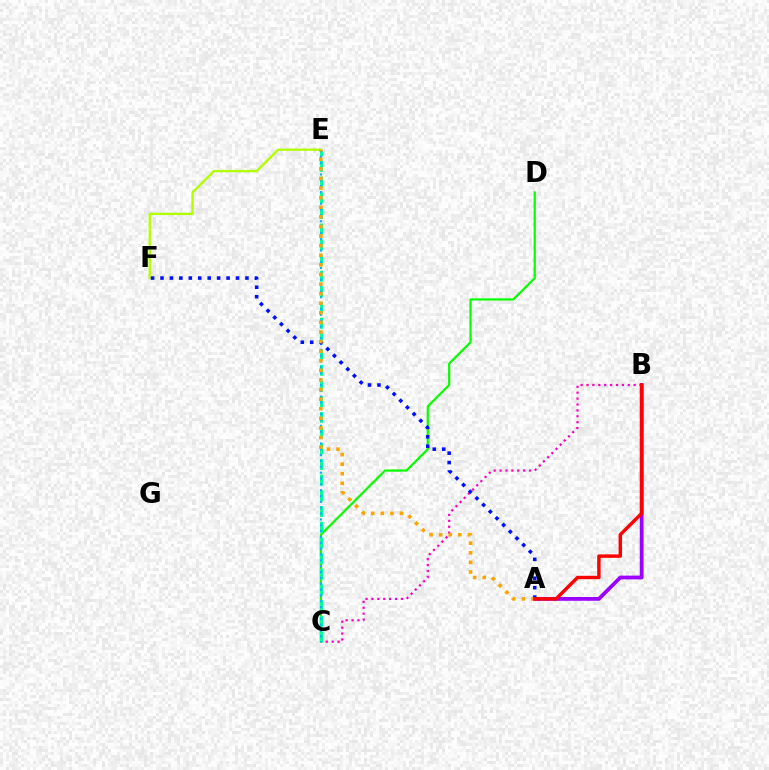{('C', 'D'): [{'color': '#08ff00', 'line_style': 'solid', 'thickness': 1.61}], ('B', 'C'): [{'color': '#ff00bd', 'line_style': 'dotted', 'thickness': 1.6}], ('C', 'E'): [{'color': '#00ff9d', 'line_style': 'dashed', 'thickness': 2.13}, {'color': '#00b5ff', 'line_style': 'dotted', 'thickness': 1.59}], ('A', 'B'): [{'color': '#9b00ff', 'line_style': 'solid', 'thickness': 2.71}, {'color': '#ff0000', 'line_style': 'solid', 'thickness': 2.47}], ('E', 'F'): [{'color': '#b3ff00', 'line_style': 'solid', 'thickness': 1.7}], ('A', 'F'): [{'color': '#0010ff', 'line_style': 'dotted', 'thickness': 2.57}], ('A', 'E'): [{'color': '#ffa500', 'line_style': 'dotted', 'thickness': 2.61}]}